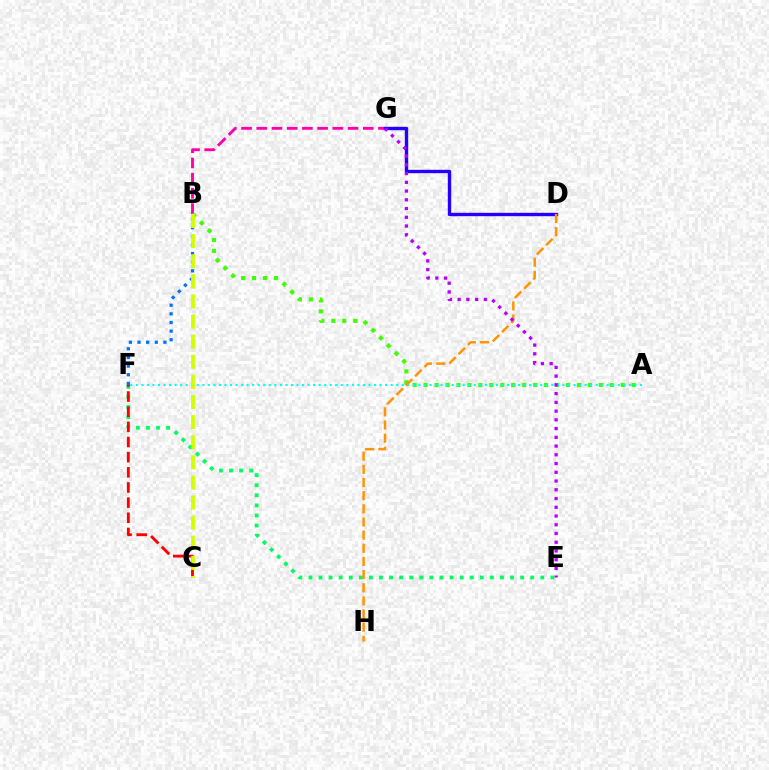{('B', 'G'): [{'color': '#ff00ac', 'line_style': 'dashed', 'thickness': 2.07}], ('A', 'B'): [{'color': '#3dff00', 'line_style': 'dotted', 'thickness': 2.98}], ('A', 'F'): [{'color': '#00fff6', 'line_style': 'dotted', 'thickness': 1.51}], ('B', 'F'): [{'color': '#0074ff', 'line_style': 'dotted', 'thickness': 2.35}], ('E', 'F'): [{'color': '#00ff5c', 'line_style': 'dotted', 'thickness': 2.74}], ('D', 'G'): [{'color': '#2500ff', 'line_style': 'solid', 'thickness': 2.42}], ('D', 'H'): [{'color': '#ff9400', 'line_style': 'dashed', 'thickness': 1.79}], ('C', 'F'): [{'color': '#ff0000', 'line_style': 'dashed', 'thickness': 2.06}], ('B', 'C'): [{'color': '#d1ff00', 'line_style': 'dashed', 'thickness': 2.73}], ('E', 'G'): [{'color': '#b900ff', 'line_style': 'dotted', 'thickness': 2.38}]}